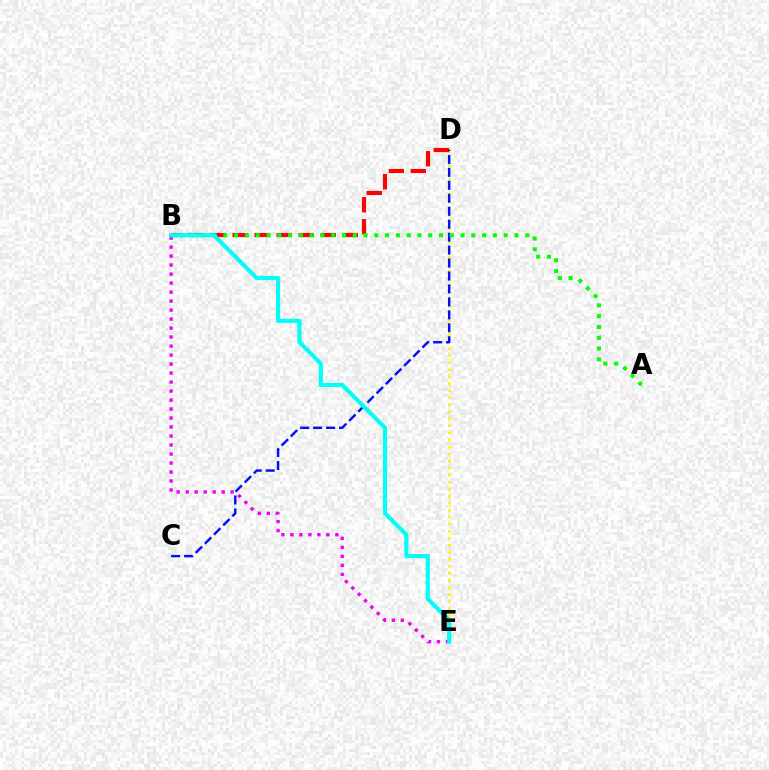{('D', 'E'): [{'color': '#fcf500', 'line_style': 'dotted', 'thickness': 1.91}], ('B', 'D'): [{'color': '#ff0000', 'line_style': 'dashed', 'thickness': 2.99}], ('C', 'D'): [{'color': '#0010ff', 'line_style': 'dashed', 'thickness': 1.76}], ('A', 'B'): [{'color': '#08ff00', 'line_style': 'dotted', 'thickness': 2.93}], ('B', 'E'): [{'color': '#ee00ff', 'line_style': 'dotted', 'thickness': 2.44}, {'color': '#00fff6', 'line_style': 'solid', 'thickness': 2.98}]}